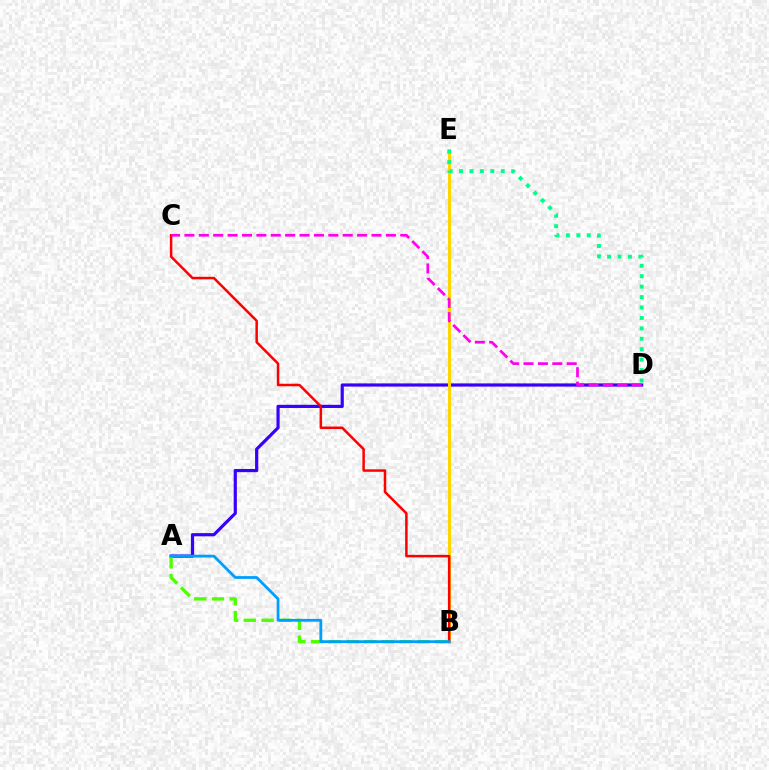{('A', 'D'): [{'color': '#3700ff', 'line_style': 'solid', 'thickness': 2.29}], ('B', 'E'): [{'color': '#ffd500', 'line_style': 'solid', 'thickness': 2.19}], ('A', 'B'): [{'color': '#4fff00', 'line_style': 'dashed', 'thickness': 2.41}, {'color': '#009eff', 'line_style': 'solid', 'thickness': 2.01}], ('D', 'E'): [{'color': '#00ff86', 'line_style': 'dotted', 'thickness': 2.83}], ('B', 'C'): [{'color': '#ff0000', 'line_style': 'solid', 'thickness': 1.8}], ('C', 'D'): [{'color': '#ff00ed', 'line_style': 'dashed', 'thickness': 1.95}]}